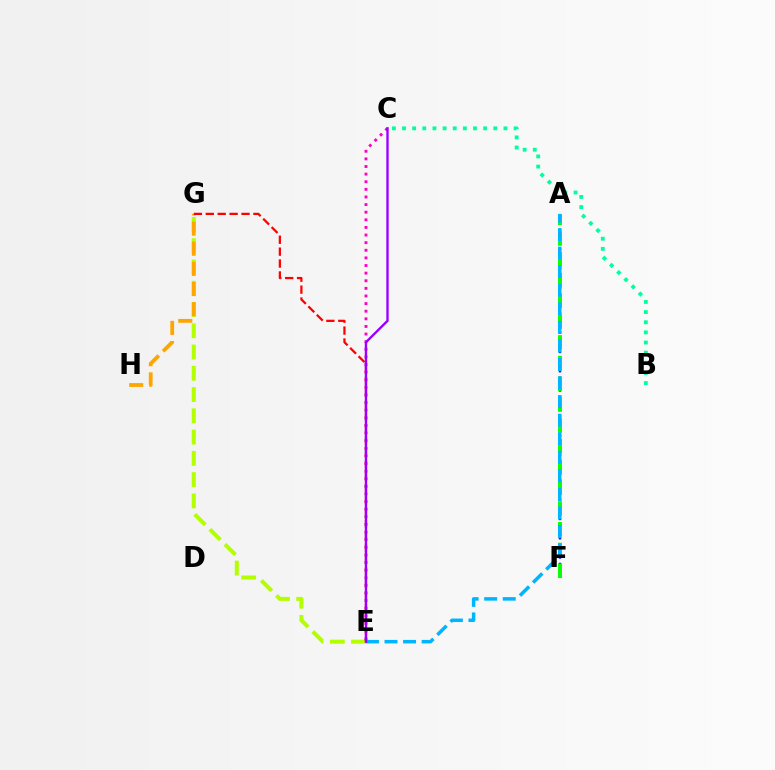{('B', 'C'): [{'color': '#00ff9d', 'line_style': 'dotted', 'thickness': 2.76}], ('A', 'F'): [{'color': '#0010ff', 'line_style': 'dotted', 'thickness': 1.75}, {'color': '#08ff00', 'line_style': 'dashed', 'thickness': 2.82}], ('E', 'G'): [{'color': '#b3ff00', 'line_style': 'dashed', 'thickness': 2.89}, {'color': '#ff0000', 'line_style': 'dashed', 'thickness': 1.62}], ('G', 'H'): [{'color': '#ffa500', 'line_style': 'dashed', 'thickness': 2.74}], ('C', 'E'): [{'color': '#ff00bd', 'line_style': 'dotted', 'thickness': 2.07}, {'color': '#9b00ff', 'line_style': 'solid', 'thickness': 1.71}], ('A', 'E'): [{'color': '#00b5ff', 'line_style': 'dashed', 'thickness': 2.52}]}